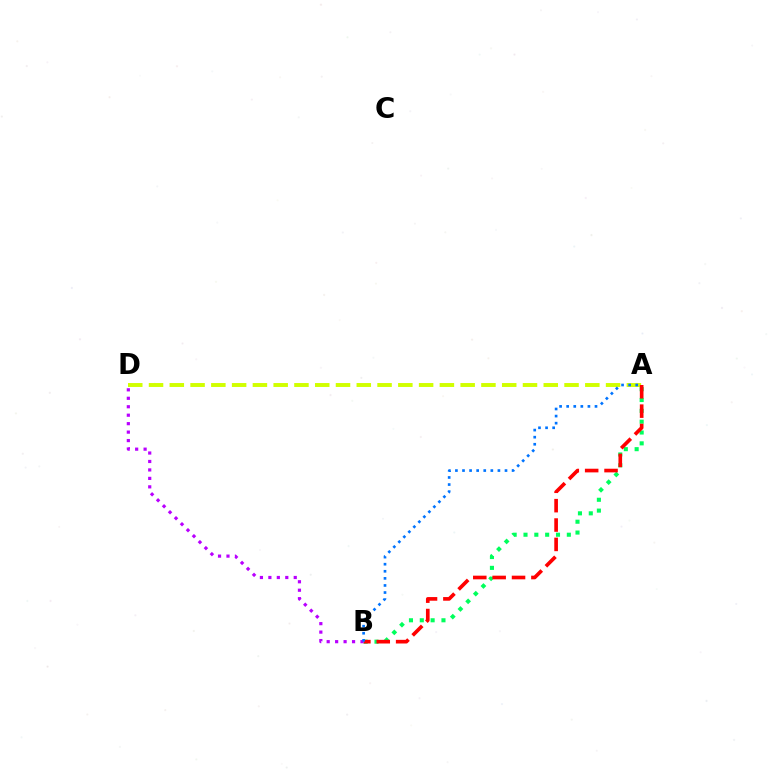{('A', 'D'): [{'color': '#d1ff00', 'line_style': 'dashed', 'thickness': 2.82}], ('A', 'B'): [{'color': '#00ff5c', 'line_style': 'dotted', 'thickness': 2.94}, {'color': '#ff0000', 'line_style': 'dashed', 'thickness': 2.63}, {'color': '#0074ff', 'line_style': 'dotted', 'thickness': 1.92}], ('B', 'D'): [{'color': '#b900ff', 'line_style': 'dotted', 'thickness': 2.3}]}